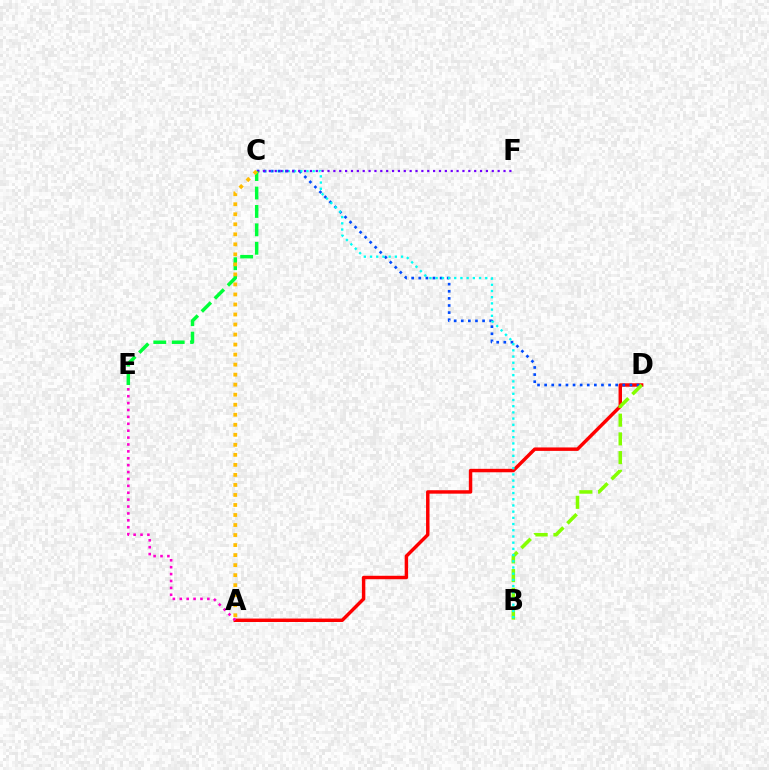{('A', 'D'): [{'color': '#ff0000', 'line_style': 'solid', 'thickness': 2.48}], ('A', 'E'): [{'color': '#ff00cf', 'line_style': 'dotted', 'thickness': 1.87}], ('C', 'D'): [{'color': '#004bff', 'line_style': 'dotted', 'thickness': 1.93}], ('B', 'D'): [{'color': '#84ff00', 'line_style': 'dashed', 'thickness': 2.55}], ('B', 'C'): [{'color': '#00fff6', 'line_style': 'dotted', 'thickness': 1.69}], ('C', 'F'): [{'color': '#7200ff', 'line_style': 'dotted', 'thickness': 1.59}], ('C', 'E'): [{'color': '#00ff39', 'line_style': 'dashed', 'thickness': 2.5}], ('A', 'C'): [{'color': '#ffbd00', 'line_style': 'dotted', 'thickness': 2.72}]}